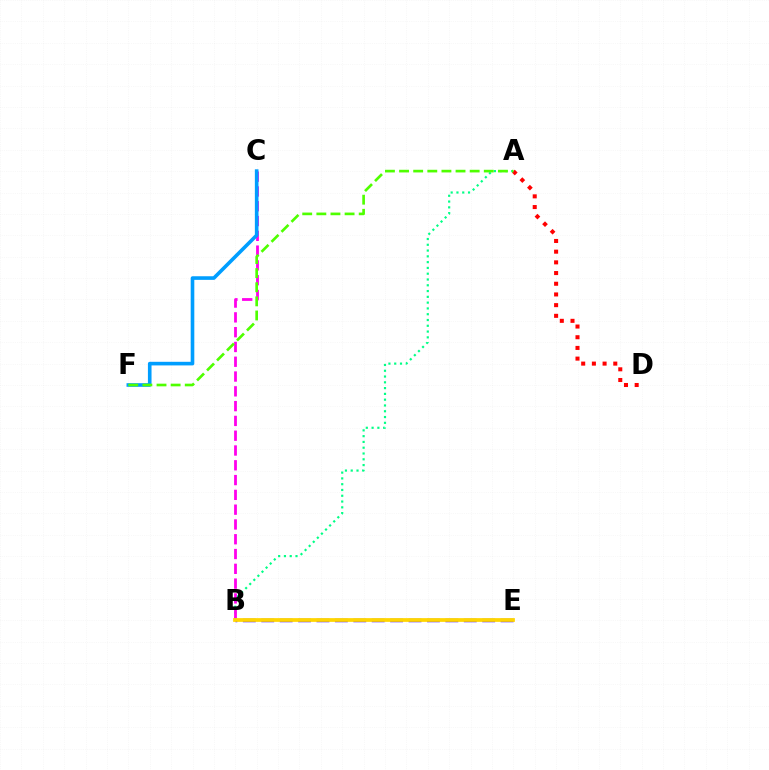{('B', 'E'): [{'color': '#3700ff', 'line_style': 'dashed', 'thickness': 2.5}, {'color': '#ffd500', 'line_style': 'solid', 'thickness': 2.69}], ('A', 'D'): [{'color': '#ff0000', 'line_style': 'dotted', 'thickness': 2.91}], ('A', 'B'): [{'color': '#00ff86', 'line_style': 'dotted', 'thickness': 1.57}], ('B', 'C'): [{'color': '#ff00ed', 'line_style': 'dashed', 'thickness': 2.01}], ('C', 'F'): [{'color': '#009eff', 'line_style': 'solid', 'thickness': 2.6}], ('A', 'F'): [{'color': '#4fff00', 'line_style': 'dashed', 'thickness': 1.92}]}